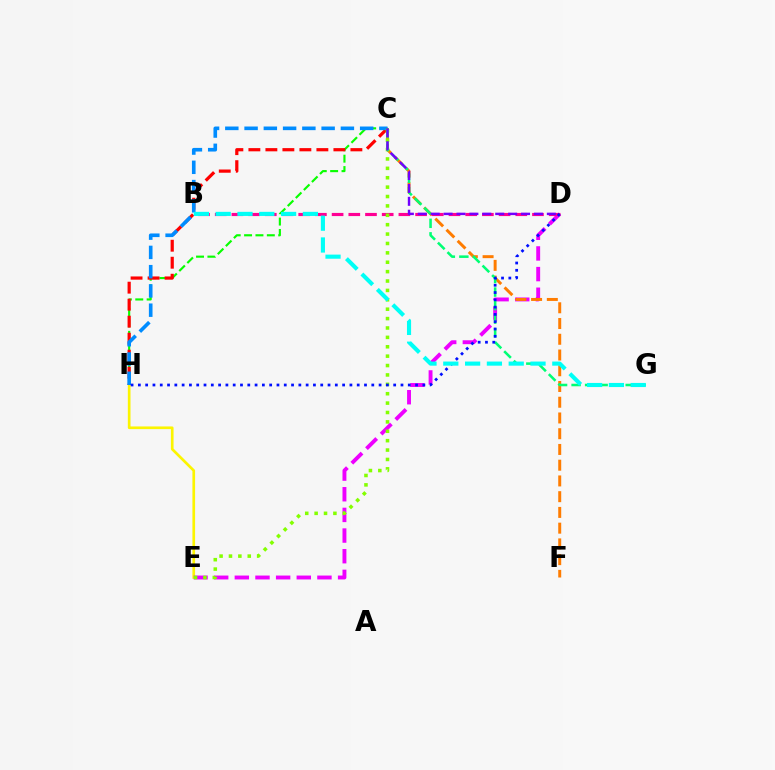{('E', 'H'): [{'color': '#fcf500', 'line_style': 'solid', 'thickness': 1.93}], ('C', 'H'): [{'color': '#08ff00', 'line_style': 'dashed', 'thickness': 1.54}, {'color': '#ff0000', 'line_style': 'dashed', 'thickness': 2.31}, {'color': '#008cff', 'line_style': 'dashed', 'thickness': 2.62}], ('D', 'E'): [{'color': '#ee00ff', 'line_style': 'dashed', 'thickness': 2.81}], ('C', 'F'): [{'color': '#ff7c00', 'line_style': 'dashed', 'thickness': 2.14}], ('B', 'D'): [{'color': '#ff0094', 'line_style': 'dashed', 'thickness': 2.27}], ('C', 'E'): [{'color': '#84ff00', 'line_style': 'dotted', 'thickness': 2.55}], ('C', 'G'): [{'color': '#00ff74', 'line_style': 'dashed', 'thickness': 1.84}], ('D', 'H'): [{'color': '#0010ff', 'line_style': 'dotted', 'thickness': 1.98}], ('C', 'D'): [{'color': '#7200ff', 'line_style': 'dashed', 'thickness': 1.75}], ('B', 'G'): [{'color': '#00fff6', 'line_style': 'dashed', 'thickness': 2.96}]}